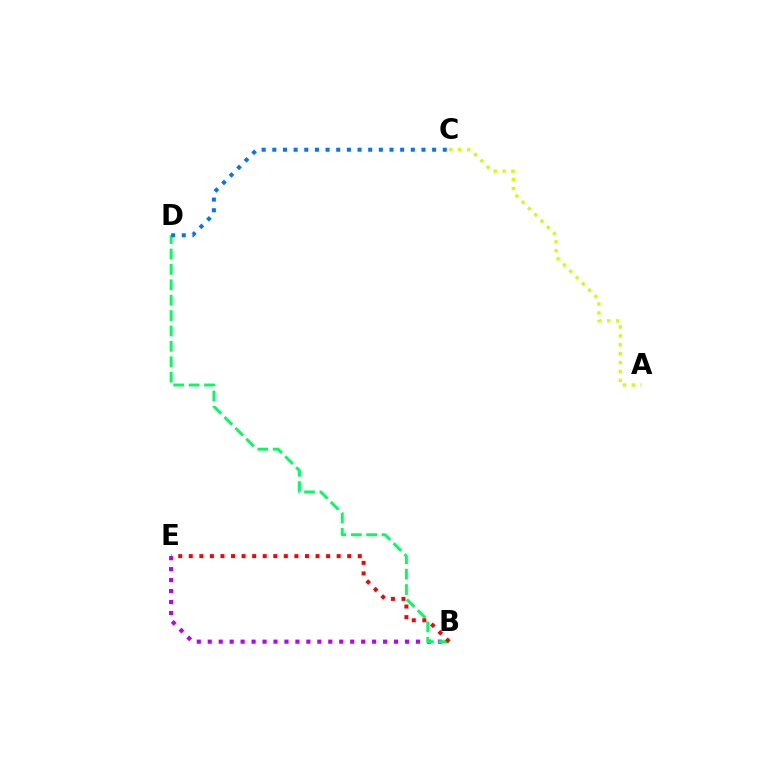{('A', 'C'): [{'color': '#d1ff00', 'line_style': 'dotted', 'thickness': 2.41}], ('B', 'E'): [{'color': '#b900ff', 'line_style': 'dotted', 'thickness': 2.98}, {'color': '#ff0000', 'line_style': 'dotted', 'thickness': 2.87}], ('B', 'D'): [{'color': '#00ff5c', 'line_style': 'dashed', 'thickness': 2.09}], ('C', 'D'): [{'color': '#0074ff', 'line_style': 'dotted', 'thickness': 2.89}]}